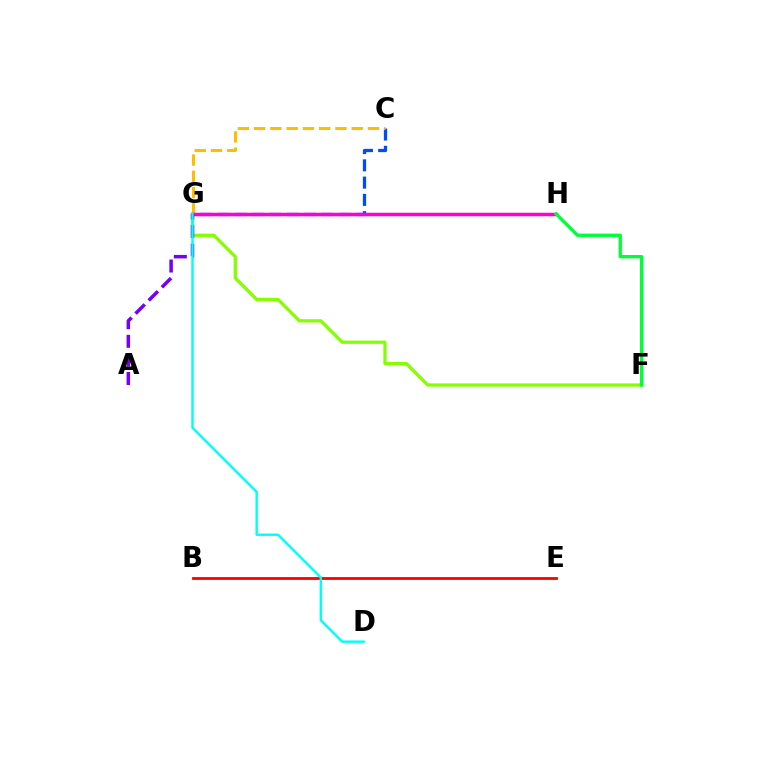{('F', 'G'): [{'color': '#84ff00', 'line_style': 'solid', 'thickness': 2.35}], ('C', 'G'): [{'color': '#004bff', 'line_style': 'dashed', 'thickness': 2.35}, {'color': '#ffbd00', 'line_style': 'dashed', 'thickness': 2.21}], ('B', 'E'): [{'color': '#ff0000', 'line_style': 'solid', 'thickness': 2.02}], ('G', 'H'): [{'color': '#ff00cf', 'line_style': 'solid', 'thickness': 2.52}], ('A', 'G'): [{'color': '#7200ff', 'line_style': 'dashed', 'thickness': 2.53}], ('F', 'H'): [{'color': '#00ff39', 'line_style': 'solid', 'thickness': 2.39}], ('D', 'G'): [{'color': '#00fff6', 'line_style': 'solid', 'thickness': 1.75}]}